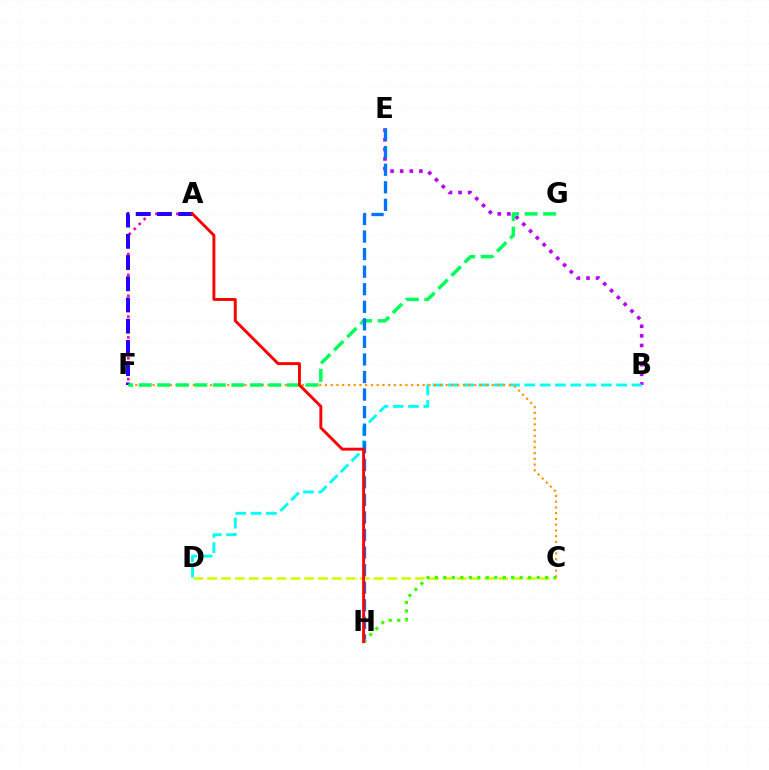{('C', 'D'): [{'color': '#d1ff00', 'line_style': 'dashed', 'thickness': 1.88}], ('B', 'E'): [{'color': '#b900ff', 'line_style': 'dotted', 'thickness': 2.61}], ('B', 'D'): [{'color': '#00fff6', 'line_style': 'dashed', 'thickness': 2.08}], ('C', 'F'): [{'color': '#ff9400', 'line_style': 'dotted', 'thickness': 1.56}], ('A', 'F'): [{'color': '#ff00ac', 'line_style': 'dotted', 'thickness': 1.89}, {'color': '#2500ff', 'line_style': 'dashed', 'thickness': 2.88}], ('F', 'G'): [{'color': '#00ff5c', 'line_style': 'dashed', 'thickness': 2.52}], ('E', 'H'): [{'color': '#0074ff', 'line_style': 'dashed', 'thickness': 2.39}], ('C', 'H'): [{'color': '#3dff00', 'line_style': 'dotted', 'thickness': 2.3}], ('A', 'H'): [{'color': '#ff0000', 'line_style': 'solid', 'thickness': 2.09}]}